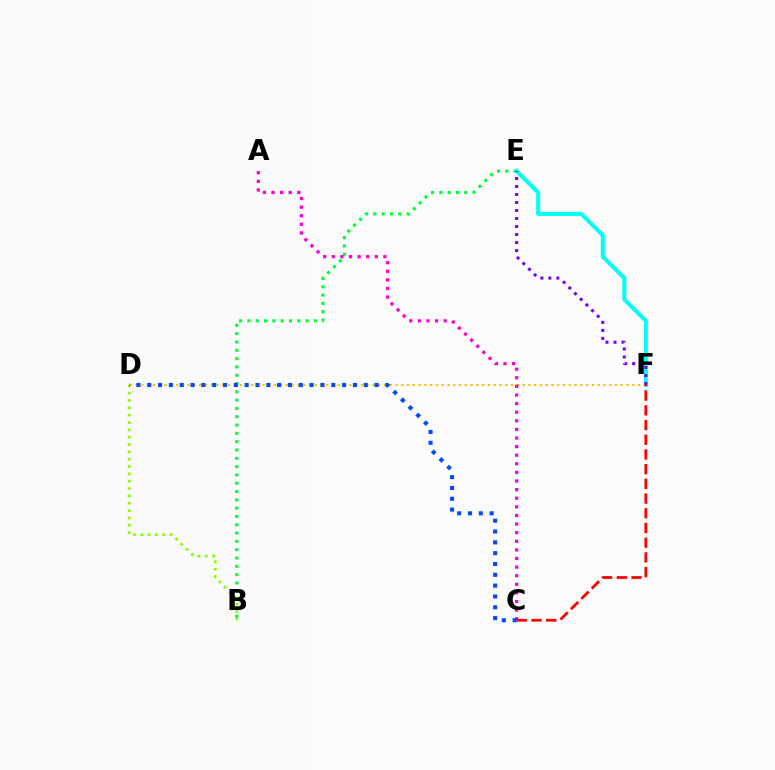{('B', 'E'): [{'color': '#00ff39', 'line_style': 'dotted', 'thickness': 2.26}], ('E', 'F'): [{'color': '#00fff6', 'line_style': 'solid', 'thickness': 2.89}, {'color': '#7200ff', 'line_style': 'dotted', 'thickness': 2.18}], ('B', 'D'): [{'color': '#84ff00', 'line_style': 'dotted', 'thickness': 1.99}], ('D', 'F'): [{'color': '#ffbd00', 'line_style': 'dotted', 'thickness': 1.57}], ('A', 'C'): [{'color': '#ff00cf', 'line_style': 'dotted', 'thickness': 2.34}], ('C', 'D'): [{'color': '#004bff', 'line_style': 'dotted', 'thickness': 2.94}], ('C', 'F'): [{'color': '#ff0000', 'line_style': 'dashed', 'thickness': 2.0}]}